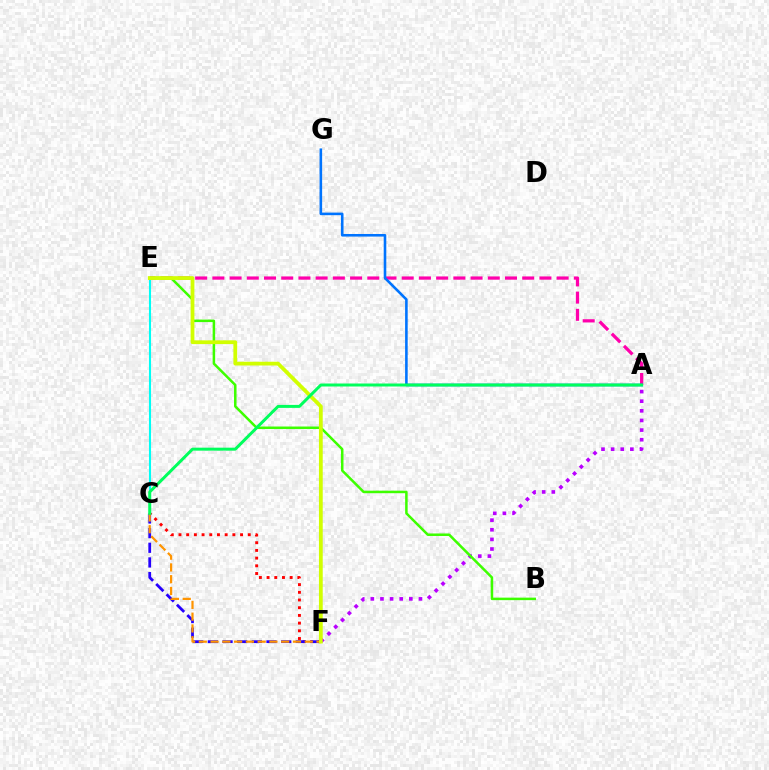{('A', 'F'): [{'color': '#b900ff', 'line_style': 'dotted', 'thickness': 2.62}], ('A', 'E'): [{'color': '#ff00ac', 'line_style': 'dashed', 'thickness': 2.34}], ('C', 'F'): [{'color': '#ff0000', 'line_style': 'dotted', 'thickness': 2.09}, {'color': '#2500ff', 'line_style': 'dashed', 'thickness': 1.99}, {'color': '#ff9400', 'line_style': 'dashed', 'thickness': 1.6}], ('B', 'E'): [{'color': '#3dff00', 'line_style': 'solid', 'thickness': 1.81}], ('C', 'E'): [{'color': '#00fff6', 'line_style': 'solid', 'thickness': 1.5}], ('A', 'G'): [{'color': '#0074ff', 'line_style': 'solid', 'thickness': 1.87}], ('E', 'F'): [{'color': '#d1ff00', 'line_style': 'solid', 'thickness': 2.72}], ('A', 'C'): [{'color': '#00ff5c', 'line_style': 'solid', 'thickness': 2.15}]}